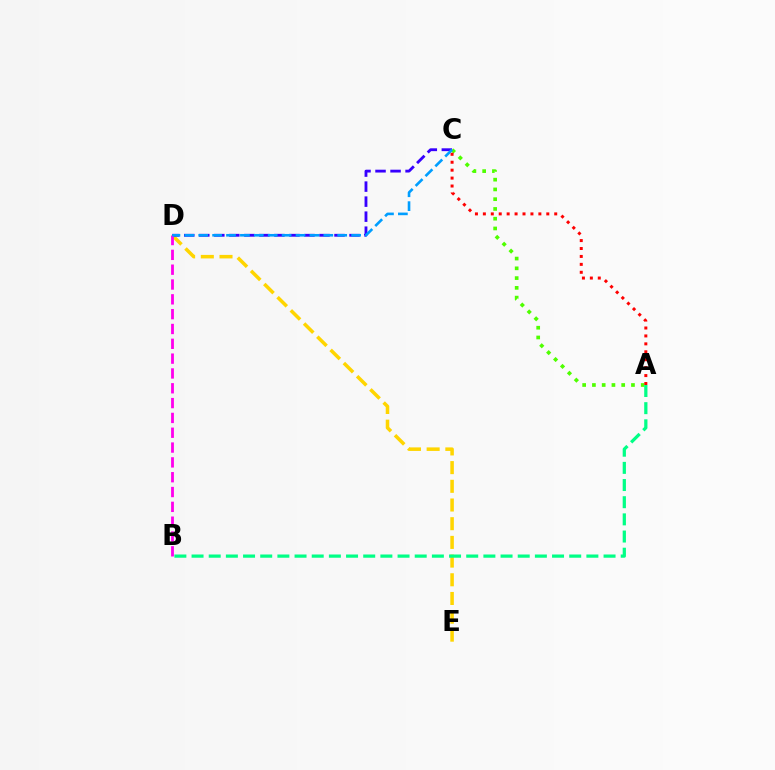{('A', 'C'): [{'color': '#4fff00', 'line_style': 'dotted', 'thickness': 2.65}, {'color': '#ff0000', 'line_style': 'dotted', 'thickness': 2.15}], ('D', 'E'): [{'color': '#ffd500', 'line_style': 'dashed', 'thickness': 2.54}], ('A', 'B'): [{'color': '#00ff86', 'line_style': 'dashed', 'thickness': 2.33}], ('C', 'D'): [{'color': '#3700ff', 'line_style': 'dashed', 'thickness': 2.04}, {'color': '#009eff', 'line_style': 'dashed', 'thickness': 1.89}], ('B', 'D'): [{'color': '#ff00ed', 'line_style': 'dashed', 'thickness': 2.01}]}